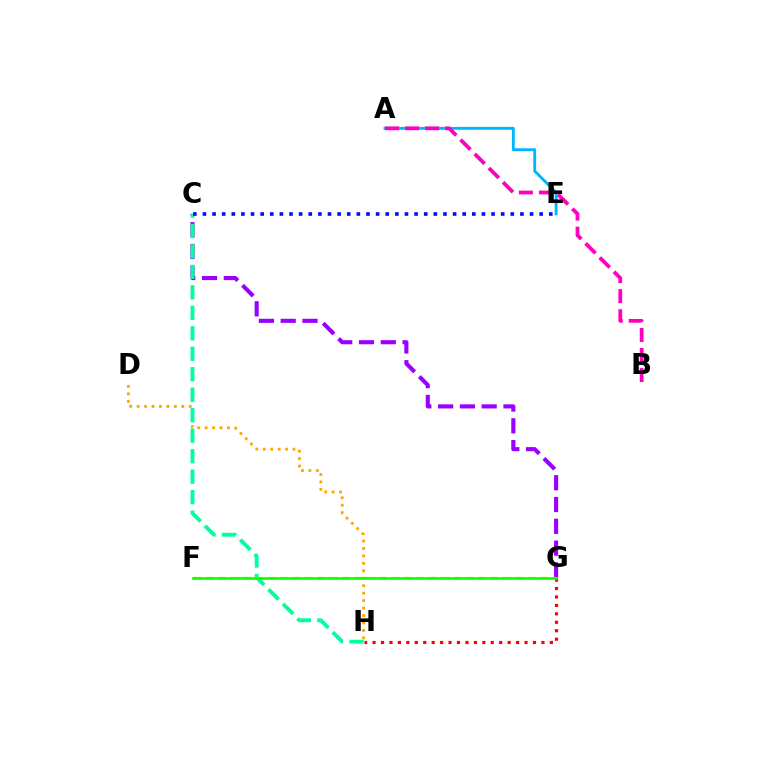{('A', 'E'): [{'color': '#00b5ff', 'line_style': 'solid', 'thickness': 2.05}], ('C', 'G'): [{'color': '#9b00ff', 'line_style': 'dashed', 'thickness': 2.96}], ('A', 'B'): [{'color': '#ff00bd', 'line_style': 'dashed', 'thickness': 2.72}], ('D', 'H'): [{'color': '#ffa500', 'line_style': 'dotted', 'thickness': 2.02}], ('C', 'H'): [{'color': '#00ff9d', 'line_style': 'dashed', 'thickness': 2.78}], ('F', 'G'): [{'color': '#b3ff00', 'line_style': 'dashed', 'thickness': 1.68}, {'color': '#08ff00', 'line_style': 'solid', 'thickness': 1.86}], ('G', 'H'): [{'color': '#ff0000', 'line_style': 'dotted', 'thickness': 2.29}], ('C', 'E'): [{'color': '#0010ff', 'line_style': 'dotted', 'thickness': 2.61}]}